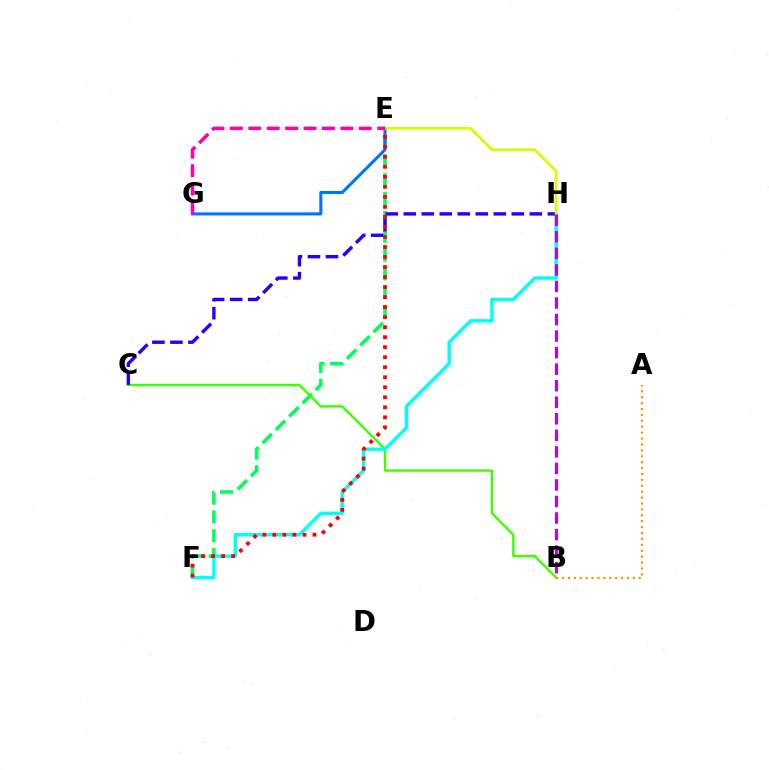{('E', 'F'): [{'color': '#00ff5c', 'line_style': 'dashed', 'thickness': 2.56}, {'color': '#ff0000', 'line_style': 'dotted', 'thickness': 2.72}], ('E', 'G'): [{'color': '#0074ff', 'line_style': 'solid', 'thickness': 2.21}, {'color': '#ff00ac', 'line_style': 'dashed', 'thickness': 2.5}], ('B', 'C'): [{'color': '#3dff00', 'line_style': 'solid', 'thickness': 1.74}], ('F', 'H'): [{'color': '#00fff6', 'line_style': 'solid', 'thickness': 2.43}], ('A', 'B'): [{'color': '#ff9400', 'line_style': 'dotted', 'thickness': 1.6}], ('C', 'H'): [{'color': '#2500ff', 'line_style': 'dashed', 'thickness': 2.45}], ('E', 'H'): [{'color': '#d1ff00', 'line_style': 'solid', 'thickness': 1.96}], ('B', 'H'): [{'color': '#b900ff', 'line_style': 'dashed', 'thickness': 2.25}]}